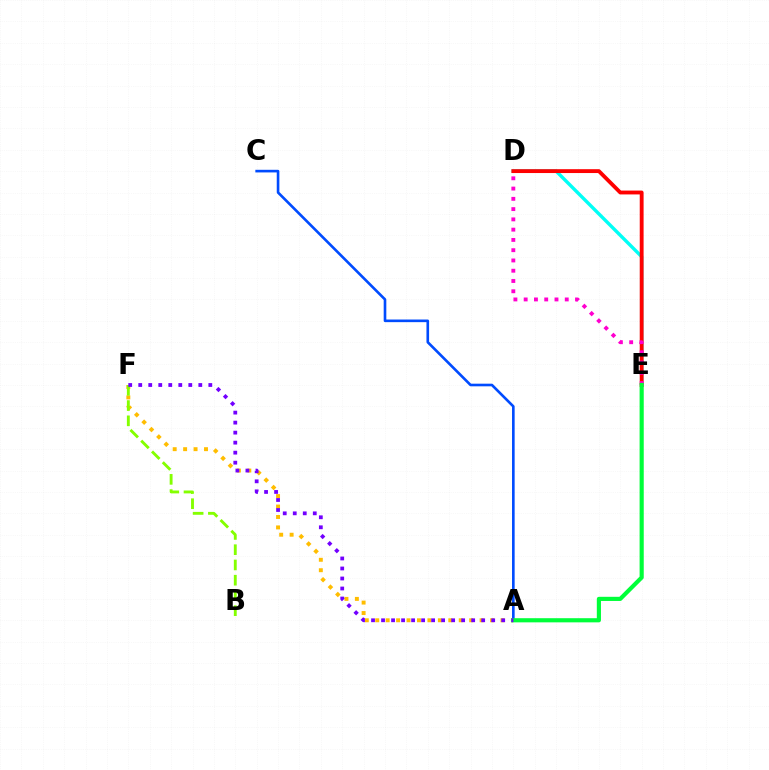{('D', 'E'): [{'color': '#00fff6', 'line_style': 'solid', 'thickness': 2.45}, {'color': '#ff0000', 'line_style': 'solid', 'thickness': 2.78}, {'color': '#ff00cf', 'line_style': 'dotted', 'thickness': 2.79}], ('A', 'F'): [{'color': '#ffbd00', 'line_style': 'dotted', 'thickness': 2.84}, {'color': '#7200ff', 'line_style': 'dotted', 'thickness': 2.72}], ('B', 'F'): [{'color': '#84ff00', 'line_style': 'dashed', 'thickness': 2.07}], ('A', 'C'): [{'color': '#004bff', 'line_style': 'solid', 'thickness': 1.89}], ('A', 'E'): [{'color': '#00ff39', 'line_style': 'solid', 'thickness': 2.99}]}